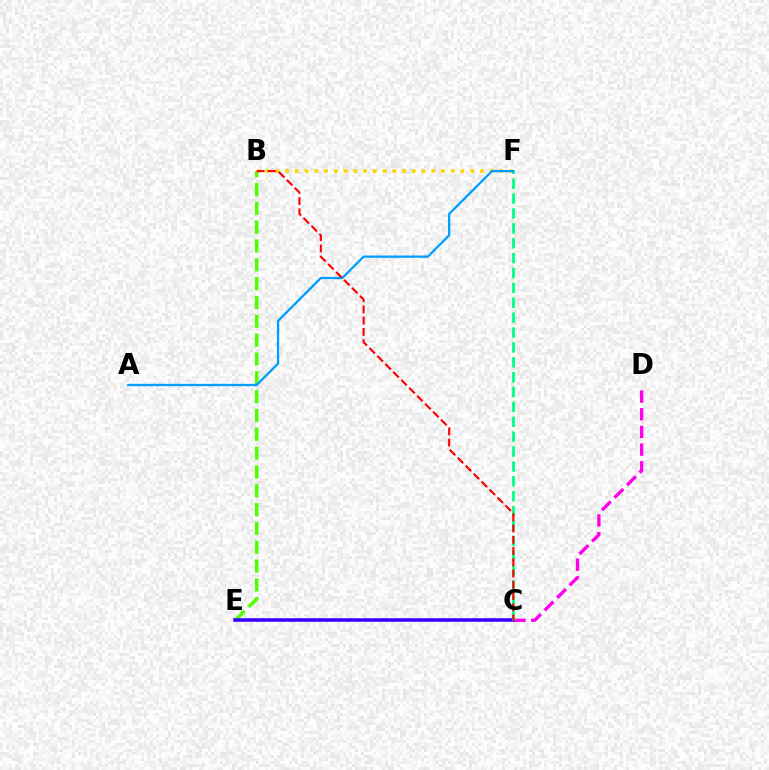{('B', 'E'): [{'color': '#4fff00', 'line_style': 'dashed', 'thickness': 2.56}], ('C', 'D'): [{'color': '#ff00ed', 'line_style': 'dashed', 'thickness': 2.4}], ('C', 'E'): [{'color': '#3700ff', 'line_style': 'solid', 'thickness': 2.54}], ('B', 'F'): [{'color': '#ffd500', 'line_style': 'dotted', 'thickness': 2.65}], ('C', 'F'): [{'color': '#00ff86', 'line_style': 'dashed', 'thickness': 2.02}], ('A', 'F'): [{'color': '#009eff', 'line_style': 'solid', 'thickness': 1.64}], ('B', 'C'): [{'color': '#ff0000', 'line_style': 'dashed', 'thickness': 1.53}]}